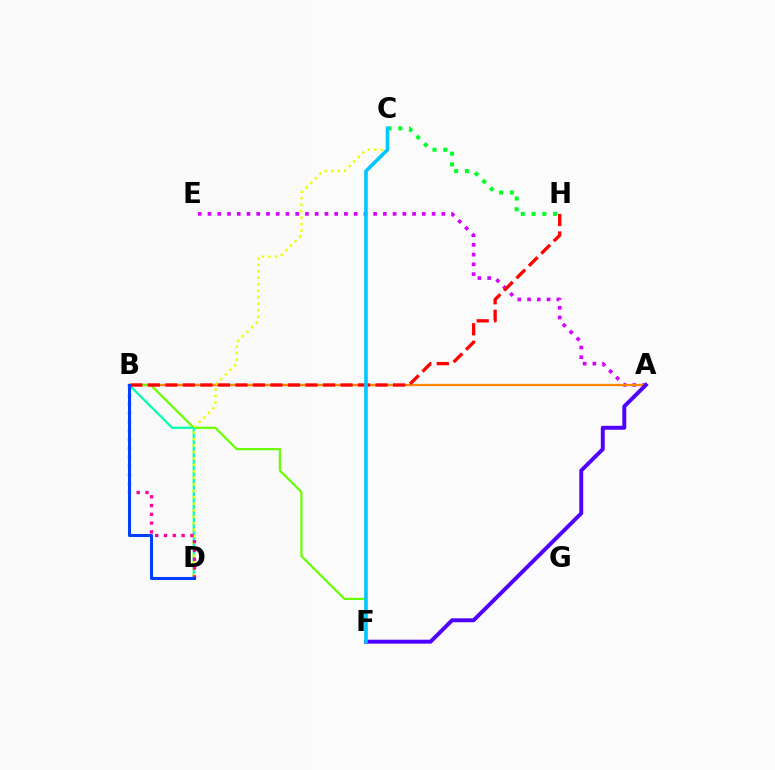{('A', 'E'): [{'color': '#d600ff', 'line_style': 'dotted', 'thickness': 2.65}], ('A', 'B'): [{'color': '#ff8800', 'line_style': 'solid', 'thickness': 1.64}], ('B', 'F'): [{'color': '#66ff00', 'line_style': 'solid', 'thickness': 1.57}], ('A', 'F'): [{'color': '#4f00ff', 'line_style': 'solid', 'thickness': 2.83}], ('C', 'H'): [{'color': '#00ff27', 'line_style': 'dotted', 'thickness': 2.92}], ('B', 'D'): [{'color': '#00ffaf', 'line_style': 'solid', 'thickness': 1.6}, {'color': '#ff00a0', 'line_style': 'dotted', 'thickness': 2.39}, {'color': '#003fff', 'line_style': 'solid', 'thickness': 2.19}], ('C', 'D'): [{'color': '#eeff00', 'line_style': 'dotted', 'thickness': 1.76}], ('B', 'H'): [{'color': '#ff0000', 'line_style': 'dashed', 'thickness': 2.38}], ('C', 'F'): [{'color': '#00c7ff', 'line_style': 'solid', 'thickness': 2.59}]}